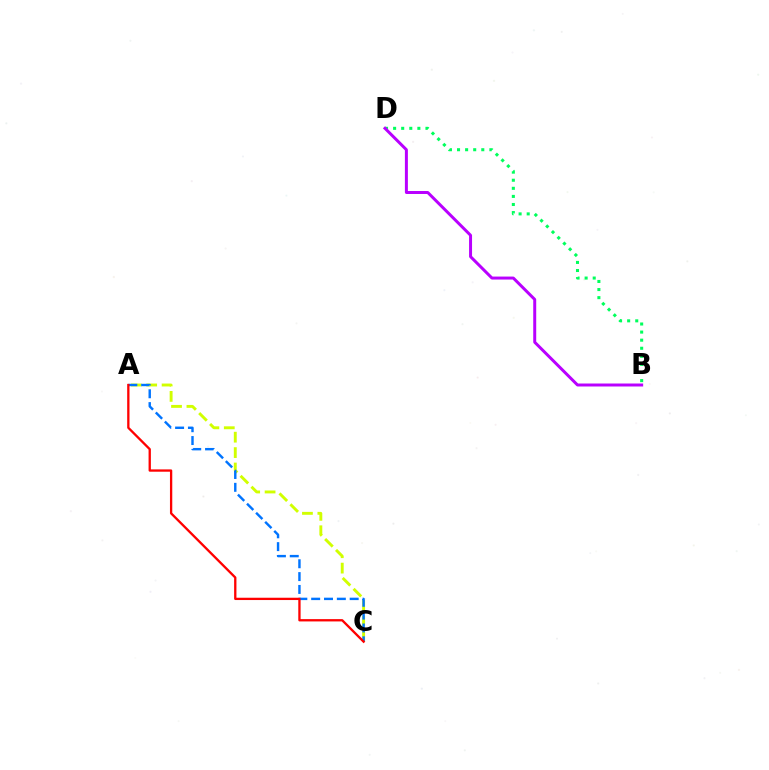{('B', 'D'): [{'color': '#00ff5c', 'line_style': 'dotted', 'thickness': 2.2}, {'color': '#b900ff', 'line_style': 'solid', 'thickness': 2.15}], ('A', 'C'): [{'color': '#d1ff00', 'line_style': 'dashed', 'thickness': 2.09}, {'color': '#0074ff', 'line_style': 'dashed', 'thickness': 1.74}, {'color': '#ff0000', 'line_style': 'solid', 'thickness': 1.66}]}